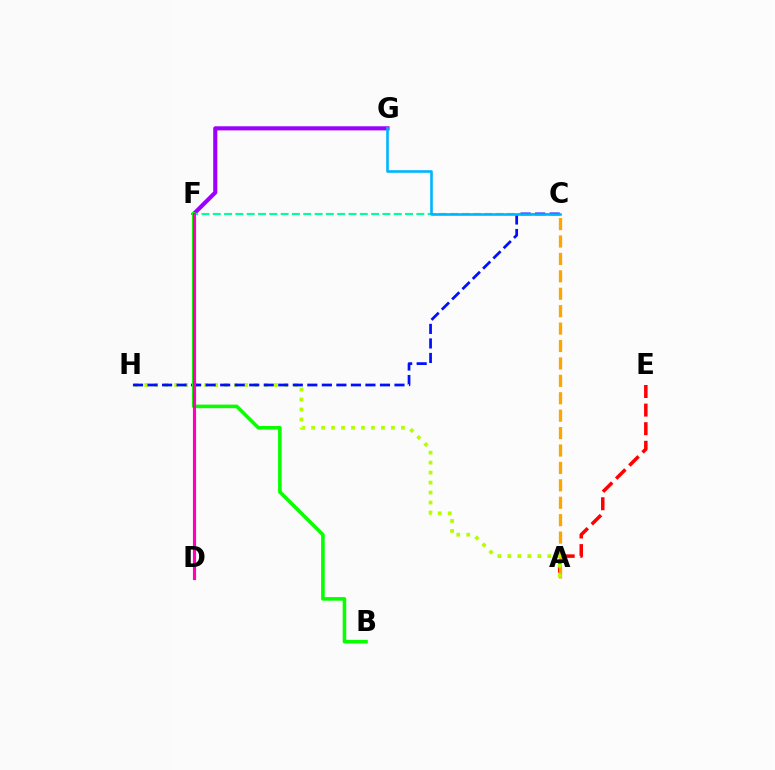{('A', 'E'): [{'color': '#ff0000', 'line_style': 'dashed', 'thickness': 2.53}], ('A', 'C'): [{'color': '#ffa500', 'line_style': 'dashed', 'thickness': 2.37}], ('A', 'H'): [{'color': '#b3ff00', 'line_style': 'dotted', 'thickness': 2.71}], ('F', 'G'): [{'color': '#9b00ff', 'line_style': 'solid', 'thickness': 2.95}], ('C', 'F'): [{'color': '#00ff9d', 'line_style': 'dashed', 'thickness': 1.54}], ('C', 'H'): [{'color': '#0010ff', 'line_style': 'dashed', 'thickness': 1.97}], ('B', 'F'): [{'color': '#08ff00', 'line_style': 'solid', 'thickness': 2.58}], ('C', 'G'): [{'color': '#00b5ff', 'line_style': 'solid', 'thickness': 1.88}], ('D', 'F'): [{'color': '#ff00bd', 'line_style': 'solid', 'thickness': 2.26}]}